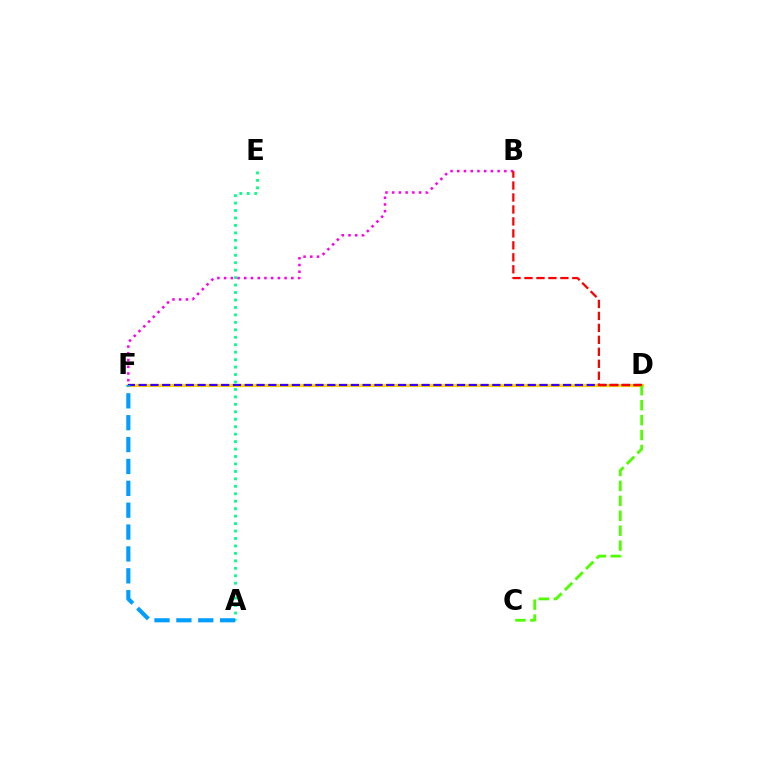{('D', 'F'): [{'color': '#ffd500', 'line_style': 'solid', 'thickness': 2.32}, {'color': '#3700ff', 'line_style': 'dashed', 'thickness': 1.6}], ('A', 'E'): [{'color': '#00ff86', 'line_style': 'dotted', 'thickness': 2.03}], ('C', 'D'): [{'color': '#4fff00', 'line_style': 'dashed', 'thickness': 2.03}], ('B', 'F'): [{'color': '#ff00ed', 'line_style': 'dotted', 'thickness': 1.83}], ('A', 'F'): [{'color': '#009eff', 'line_style': 'dashed', 'thickness': 2.97}], ('B', 'D'): [{'color': '#ff0000', 'line_style': 'dashed', 'thickness': 1.63}]}